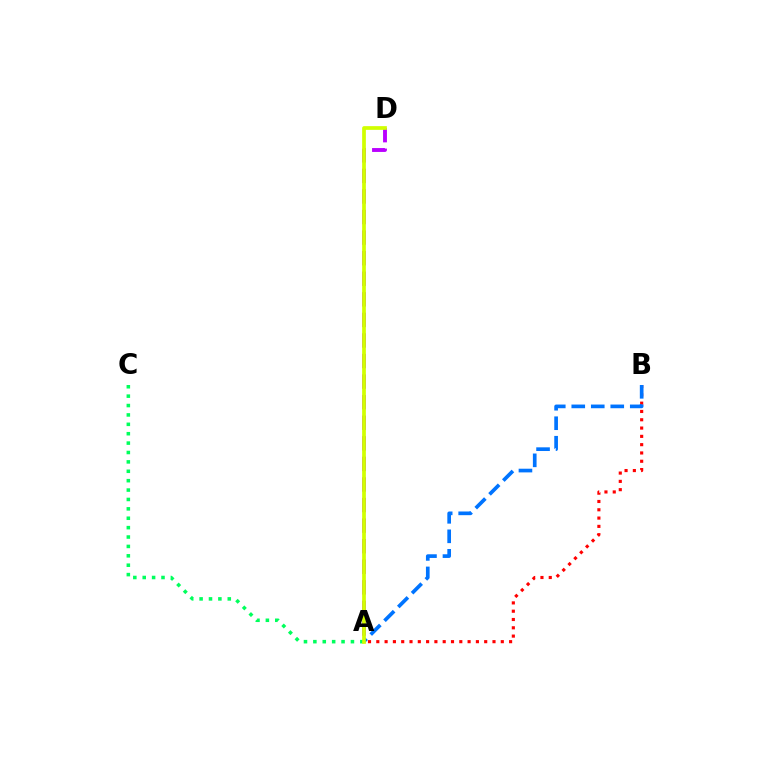{('A', 'D'): [{'color': '#b900ff', 'line_style': 'dashed', 'thickness': 2.79}, {'color': '#d1ff00', 'line_style': 'solid', 'thickness': 2.68}], ('A', 'C'): [{'color': '#00ff5c', 'line_style': 'dotted', 'thickness': 2.55}], ('A', 'B'): [{'color': '#ff0000', 'line_style': 'dotted', 'thickness': 2.25}, {'color': '#0074ff', 'line_style': 'dashed', 'thickness': 2.65}]}